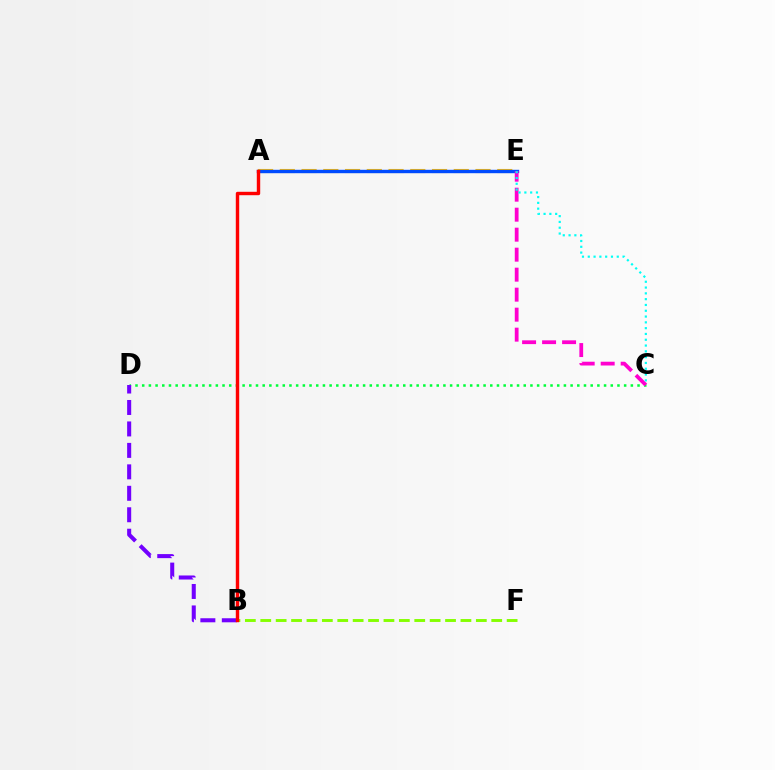{('A', 'E'): [{'color': '#ffbd00', 'line_style': 'dashed', 'thickness': 2.95}, {'color': '#004bff', 'line_style': 'solid', 'thickness': 2.44}], ('C', 'D'): [{'color': '#00ff39', 'line_style': 'dotted', 'thickness': 1.82}], ('C', 'E'): [{'color': '#ff00cf', 'line_style': 'dashed', 'thickness': 2.72}, {'color': '#00fff6', 'line_style': 'dotted', 'thickness': 1.58}], ('B', 'F'): [{'color': '#84ff00', 'line_style': 'dashed', 'thickness': 2.09}], ('B', 'D'): [{'color': '#7200ff', 'line_style': 'dashed', 'thickness': 2.91}], ('A', 'B'): [{'color': '#ff0000', 'line_style': 'solid', 'thickness': 2.46}]}